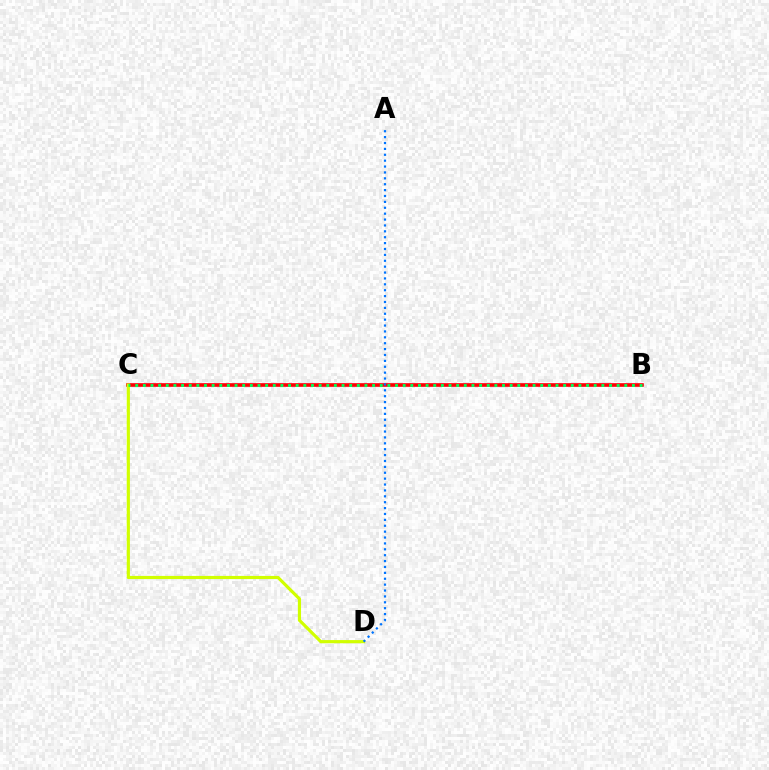{('B', 'C'): [{'color': '#b900ff', 'line_style': 'solid', 'thickness': 1.7}, {'color': '#ff0000', 'line_style': 'solid', 'thickness': 2.59}, {'color': '#00ff5c', 'line_style': 'dotted', 'thickness': 2.08}], ('C', 'D'): [{'color': '#d1ff00', 'line_style': 'solid', 'thickness': 2.28}], ('A', 'D'): [{'color': '#0074ff', 'line_style': 'dotted', 'thickness': 1.6}]}